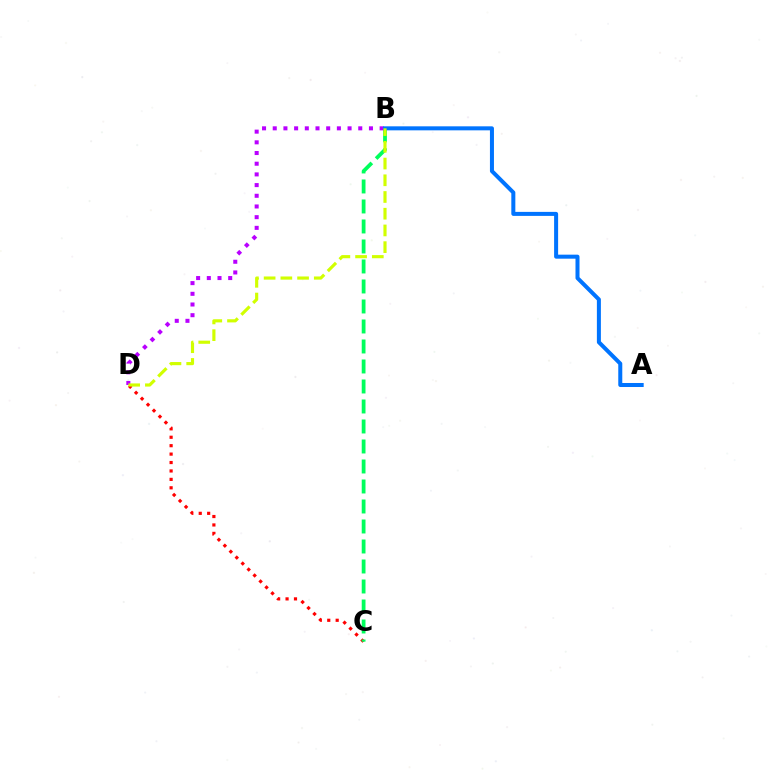{('C', 'D'): [{'color': '#ff0000', 'line_style': 'dotted', 'thickness': 2.29}], ('B', 'C'): [{'color': '#00ff5c', 'line_style': 'dashed', 'thickness': 2.72}], ('B', 'D'): [{'color': '#b900ff', 'line_style': 'dotted', 'thickness': 2.9}, {'color': '#d1ff00', 'line_style': 'dashed', 'thickness': 2.27}], ('A', 'B'): [{'color': '#0074ff', 'line_style': 'solid', 'thickness': 2.89}]}